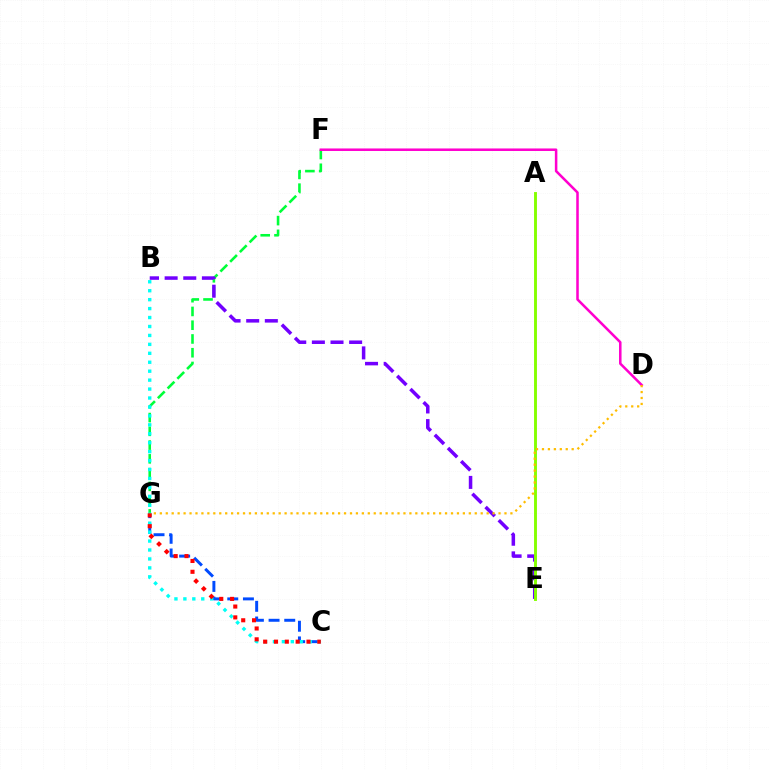{('F', 'G'): [{'color': '#00ff39', 'line_style': 'dashed', 'thickness': 1.87}], ('C', 'G'): [{'color': '#004bff', 'line_style': 'dashed', 'thickness': 2.13}, {'color': '#ff0000', 'line_style': 'dotted', 'thickness': 2.94}], ('D', 'F'): [{'color': '#ff00cf', 'line_style': 'solid', 'thickness': 1.82}], ('B', 'E'): [{'color': '#7200ff', 'line_style': 'dashed', 'thickness': 2.53}], ('A', 'E'): [{'color': '#84ff00', 'line_style': 'solid', 'thickness': 2.09}], ('B', 'C'): [{'color': '#00fff6', 'line_style': 'dotted', 'thickness': 2.43}], ('D', 'G'): [{'color': '#ffbd00', 'line_style': 'dotted', 'thickness': 1.61}]}